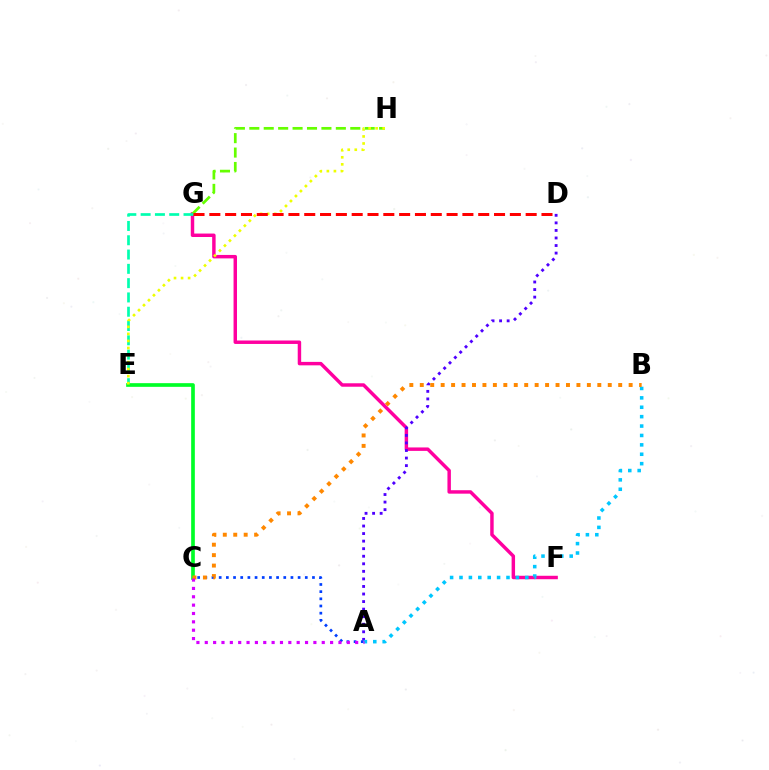{('F', 'G'): [{'color': '#ff00a0', 'line_style': 'solid', 'thickness': 2.48}], ('G', 'H'): [{'color': '#66ff00', 'line_style': 'dashed', 'thickness': 1.96}], ('A', 'C'): [{'color': '#003fff', 'line_style': 'dotted', 'thickness': 1.95}, {'color': '#d600ff', 'line_style': 'dotted', 'thickness': 2.27}], ('E', 'G'): [{'color': '#00ffaf', 'line_style': 'dashed', 'thickness': 1.94}], ('A', 'D'): [{'color': '#4f00ff', 'line_style': 'dotted', 'thickness': 2.05}], ('A', 'B'): [{'color': '#00c7ff', 'line_style': 'dotted', 'thickness': 2.55}], ('C', 'E'): [{'color': '#00ff27', 'line_style': 'solid', 'thickness': 2.64}], ('B', 'C'): [{'color': '#ff8800', 'line_style': 'dotted', 'thickness': 2.84}], ('E', 'H'): [{'color': '#eeff00', 'line_style': 'dotted', 'thickness': 1.91}], ('D', 'G'): [{'color': '#ff0000', 'line_style': 'dashed', 'thickness': 2.15}]}